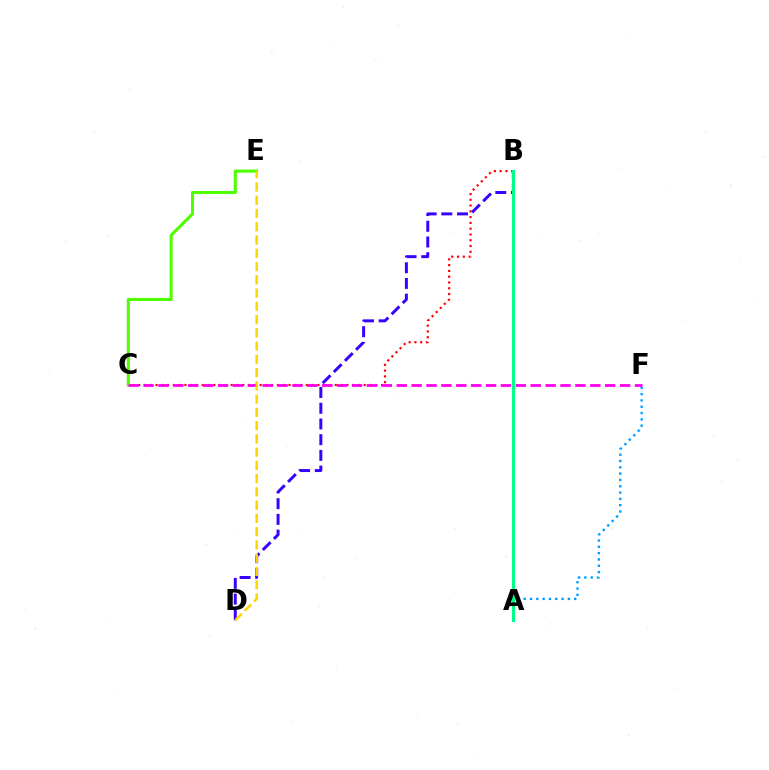{('B', 'D'): [{'color': '#3700ff', 'line_style': 'dashed', 'thickness': 2.13}], ('A', 'F'): [{'color': '#009eff', 'line_style': 'dotted', 'thickness': 1.72}], ('B', 'C'): [{'color': '#ff0000', 'line_style': 'dotted', 'thickness': 1.57}], ('C', 'E'): [{'color': '#4fff00', 'line_style': 'solid', 'thickness': 2.23}], ('C', 'F'): [{'color': '#ff00ed', 'line_style': 'dashed', 'thickness': 2.02}], ('A', 'B'): [{'color': '#00ff86', 'line_style': 'solid', 'thickness': 2.13}], ('D', 'E'): [{'color': '#ffd500', 'line_style': 'dashed', 'thickness': 1.8}]}